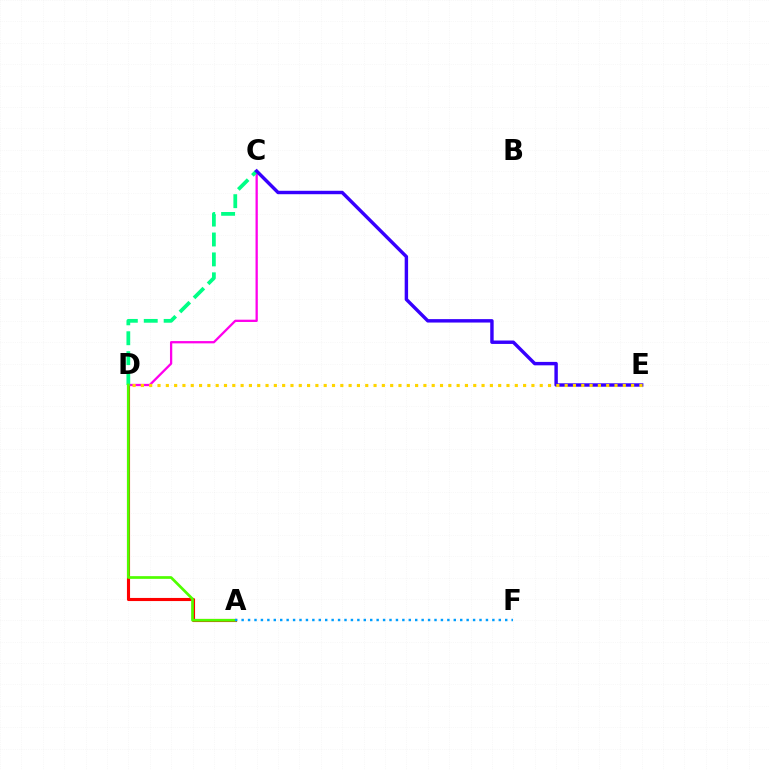{('A', 'D'): [{'color': '#ff0000', 'line_style': 'solid', 'thickness': 2.24}, {'color': '#4fff00', 'line_style': 'solid', 'thickness': 1.95}], ('C', 'D'): [{'color': '#ff00ed', 'line_style': 'solid', 'thickness': 1.65}, {'color': '#00ff86', 'line_style': 'dashed', 'thickness': 2.7}], ('C', 'E'): [{'color': '#3700ff', 'line_style': 'solid', 'thickness': 2.47}], ('A', 'F'): [{'color': '#009eff', 'line_style': 'dotted', 'thickness': 1.75}], ('D', 'E'): [{'color': '#ffd500', 'line_style': 'dotted', 'thickness': 2.26}]}